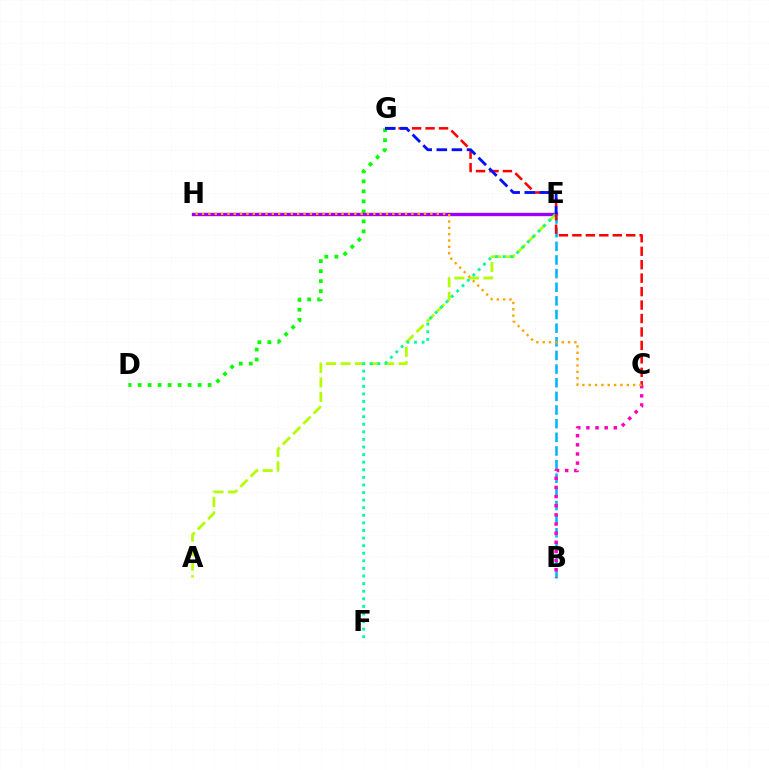{('D', 'G'): [{'color': '#08ff00', 'line_style': 'dotted', 'thickness': 2.72}], ('E', 'H'): [{'color': '#9b00ff', 'line_style': 'solid', 'thickness': 2.41}], ('A', 'E'): [{'color': '#b3ff00', 'line_style': 'dashed', 'thickness': 1.97}], ('B', 'E'): [{'color': '#00b5ff', 'line_style': 'dashed', 'thickness': 1.85}], ('E', 'F'): [{'color': '#00ff9d', 'line_style': 'dotted', 'thickness': 2.06}], ('C', 'G'): [{'color': '#ff0000', 'line_style': 'dashed', 'thickness': 1.83}], ('B', 'C'): [{'color': '#ff00bd', 'line_style': 'dotted', 'thickness': 2.48}], ('C', 'H'): [{'color': '#ffa500', 'line_style': 'dotted', 'thickness': 1.72}], ('E', 'G'): [{'color': '#0010ff', 'line_style': 'dashed', 'thickness': 2.05}]}